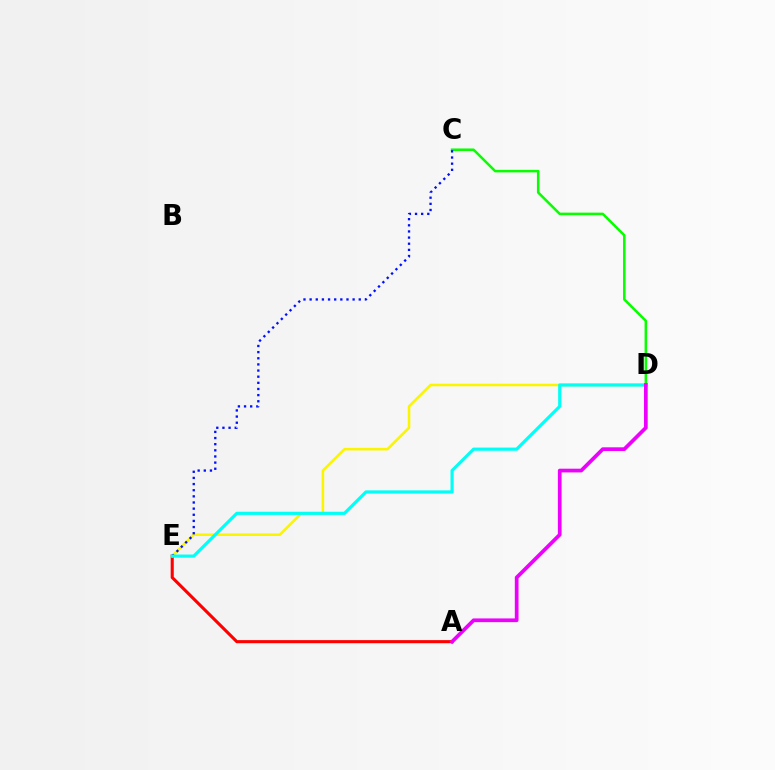{('C', 'D'): [{'color': '#08ff00', 'line_style': 'solid', 'thickness': 1.82}], ('A', 'E'): [{'color': '#ff0000', 'line_style': 'solid', 'thickness': 2.22}], ('D', 'E'): [{'color': '#fcf500', 'line_style': 'solid', 'thickness': 1.85}, {'color': '#00fff6', 'line_style': 'solid', 'thickness': 2.27}], ('C', 'E'): [{'color': '#0010ff', 'line_style': 'dotted', 'thickness': 1.67}], ('A', 'D'): [{'color': '#ee00ff', 'line_style': 'solid', 'thickness': 2.68}]}